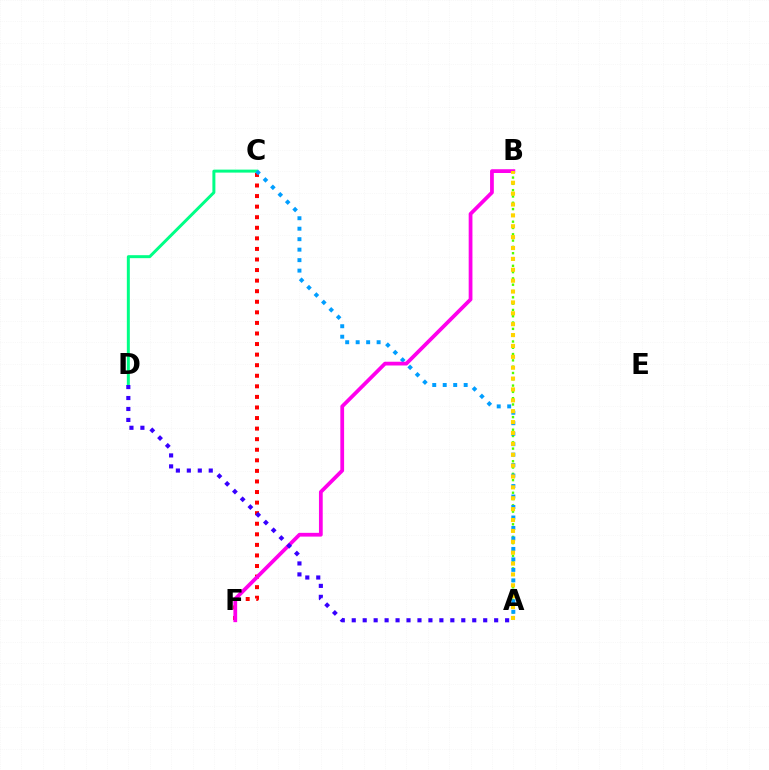{('A', 'B'): [{'color': '#4fff00', 'line_style': 'dotted', 'thickness': 1.71}, {'color': '#ffd500', 'line_style': 'dotted', 'thickness': 2.96}], ('C', 'F'): [{'color': '#ff0000', 'line_style': 'dotted', 'thickness': 2.87}], ('C', 'D'): [{'color': '#00ff86', 'line_style': 'solid', 'thickness': 2.15}], ('A', 'C'): [{'color': '#009eff', 'line_style': 'dotted', 'thickness': 2.85}], ('B', 'F'): [{'color': '#ff00ed', 'line_style': 'solid', 'thickness': 2.71}], ('A', 'D'): [{'color': '#3700ff', 'line_style': 'dotted', 'thickness': 2.98}]}